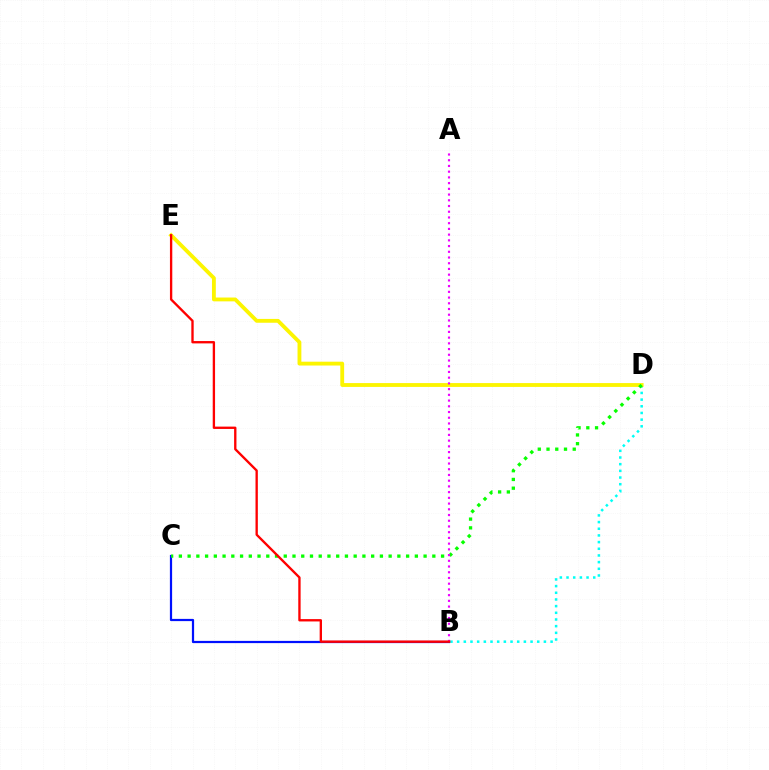{('B', 'C'): [{'color': '#0010ff', 'line_style': 'solid', 'thickness': 1.6}], ('B', 'D'): [{'color': '#00fff6', 'line_style': 'dotted', 'thickness': 1.81}], ('D', 'E'): [{'color': '#fcf500', 'line_style': 'solid', 'thickness': 2.76}], ('C', 'D'): [{'color': '#08ff00', 'line_style': 'dotted', 'thickness': 2.37}], ('A', 'B'): [{'color': '#ee00ff', 'line_style': 'dotted', 'thickness': 1.55}], ('B', 'E'): [{'color': '#ff0000', 'line_style': 'solid', 'thickness': 1.69}]}